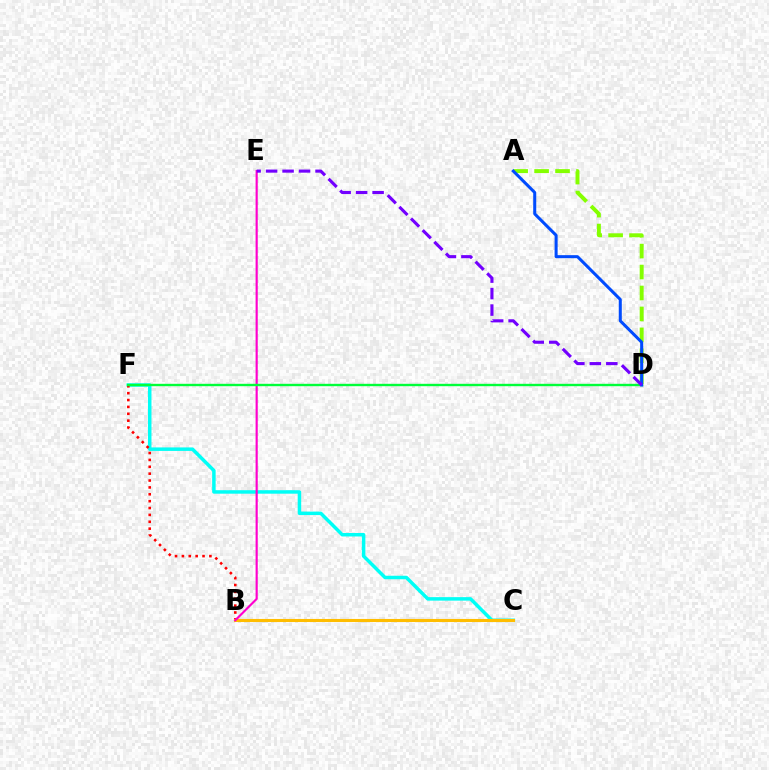{('C', 'F'): [{'color': '#00fff6', 'line_style': 'solid', 'thickness': 2.51}], ('B', 'F'): [{'color': '#ff0000', 'line_style': 'dotted', 'thickness': 1.87}], ('B', 'C'): [{'color': '#ffbd00', 'line_style': 'solid', 'thickness': 2.22}], ('B', 'E'): [{'color': '#ff00cf', 'line_style': 'solid', 'thickness': 1.56}], ('D', 'F'): [{'color': '#00ff39', 'line_style': 'solid', 'thickness': 1.72}], ('A', 'D'): [{'color': '#84ff00', 'line_style': 'dashed', 'thickness': 2.85}, {'color': '#004bff', 'line_style': 'solid', 'thickness': 2.18}], ('D', 'E'): [{'color': '#7200ff', 'line_style': 'dashed', 'thickness': 2.24}]}